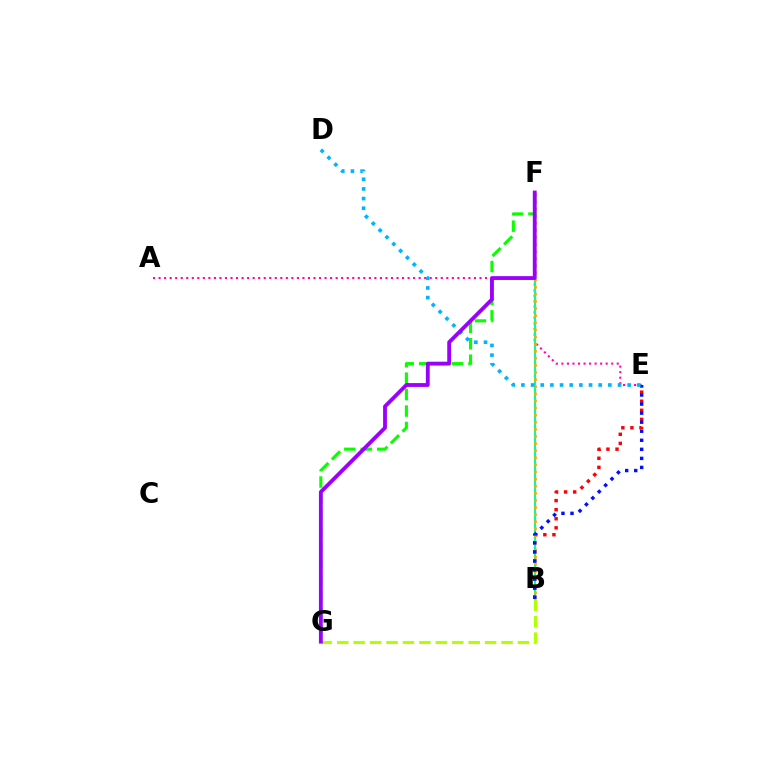{('A', 'E'): [{'color': '#ff00bd', 'line_style': 'dotted', 'thickness': 1.5}], ('F', 'G'): [{'color': '#08ff00', 'line_style': 'dashed', 'thickness': 2.23}, {'color': '#9b00ff', 'line_style': 'solid', 'thickness': 2.75}], ('B', 'E'): [{'color': '#ff0000', 'line_style': 'dotted', 'thickness': 2.47}, {'color': '#0010ff', 'line_style': 'dotted', 'thickness': 2.46}], ('B', 'F'): [{'color': '#00ff9d', 'line_style': 'solid', 'thickness': 1.56}, {'color': '#ffa500', 'line_style': 'dotted', 'thickness': 1.93}], ('B', 'G'): [{'color': '#b3ff00', 'line_style': 'dashed', 'thickness': 2.23}], ('D', 'E'): [{'color': '#00b5ff', 'line_style': 'dotted', 'thickness': 2.63}]}